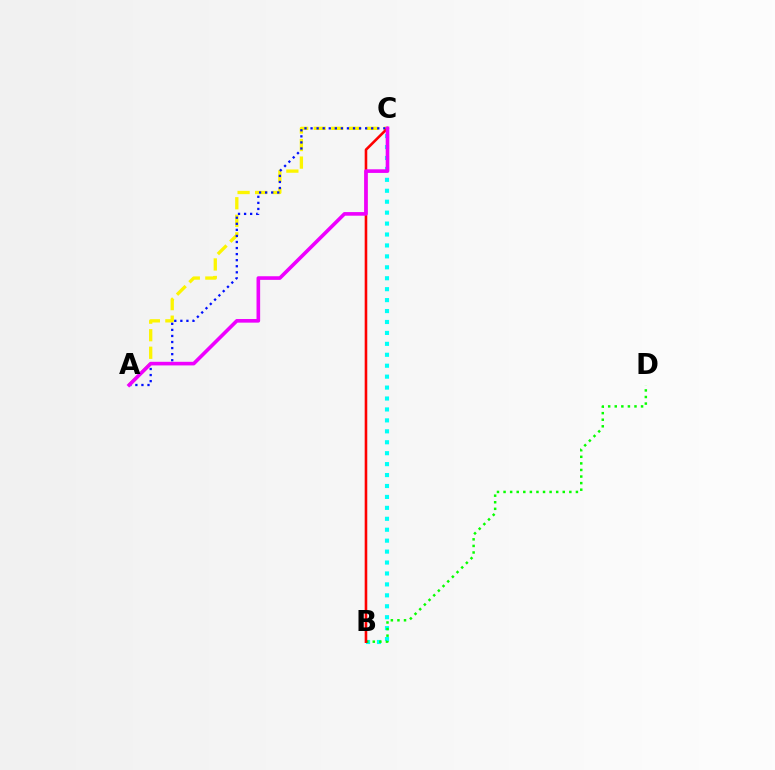{('B', 'C'): [{'color': '#00fff6', 'line_style': 'dotted', 'thickness': 2.97}, {'color': '#ff0000', 'line_style': 'solid', 'thickness': 1.87}], ('A', 'C'): [{'color': '#fcf500', 'line_style': 'dashed', 'thickness': 2.38}, {'color': '#0010ff', 'line_style': 'dotted', 'thickness': 1.65}, {'color': '#ee00ff', 'line_style': 'solid', 'thickness': 2.6}], ('B', 'D'): [{'color': '#08ff00', 'line_style': 'dotted', 'thickness': 1.79}]}